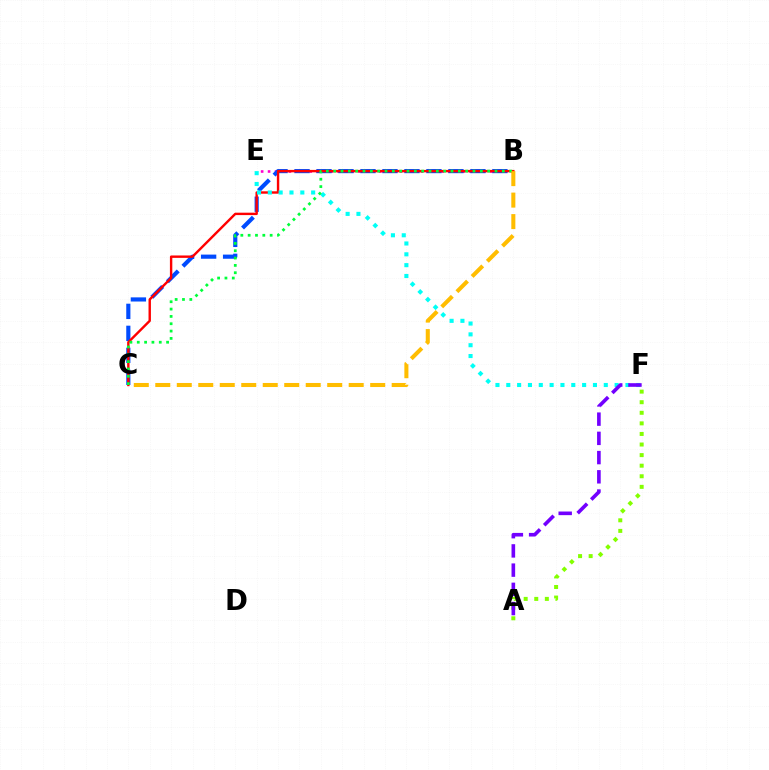{('B', 'E'): [{'color': '#ff00cf', 'line_style': 'dotted', 'thickness': 1.89}], ('A', 'F'): [{'color': '#84ff00', 'line_style': 'dotted', 'thickness': 2.87}, {'color': '#7200ff', 'line_style': 'dashed', 'thickness': 2.61}], ('B', 'C'): [{'color': '#004bff', 'line_style': 'dashed', 'thickness': 2.99}, {'color': '#ff0000', 'line_style': 'solid', 'thickness': 1.73}, {'color': '#00ff39', 'line_style': 'dotted', 'thickness': 1.99}, {'color': '#ffbd00', 'line_style': 'dashed', 'thickness': 2.92}], ('E', 'F'): [{'color': '#00fff6', 'line_style': 'dotted', 'thickness': 2.94}]}